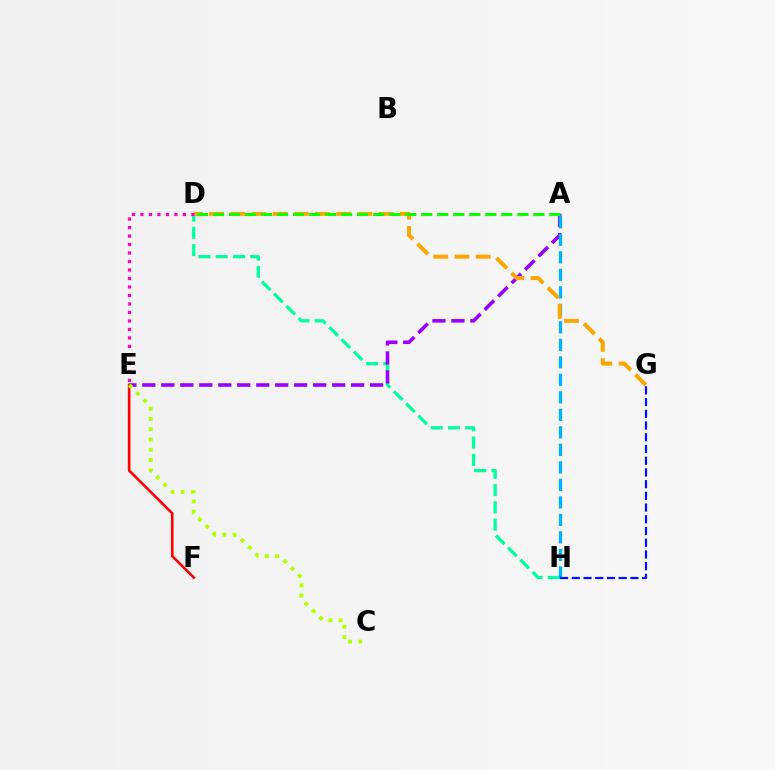{('D', 'H'): [{'color': '#00ff9d', 'line_style': 'dashed', 'thickness': 2.34}], ('A', 'E'): [{'color': '#9b00ff', 'line_style': 'dashed', 'thickness': 2.58}], ('E', 'F'): [{'color': '#ff0000', 'line_style': 'solid', 'thickness': 1.89}], ('A', 'H'): [{'color': '#00b5ff', 'line_style': 'dashed', 'thickness': 2.38}], ('C', 'E'): [{'color': '#b3ff00', 'line_style': 'dotted', 'thickness': 2.79}], ('D', 'G'): [{'color': '#ffa500', 'line_style': 'dashed', 'thickness': 2.88}], ('D', 'E'): [{'color': '#ff00bd', 'line_style': 'dotted', 'thickness': 2.31}], ('G', 'H'): [{'color': '#0010ff', 'line_style': 'dashed', 'thickness': 1.59}], ('A', 'D'): [{'color': '#08ff00', 'line_style': 'dashed', 'thickness': 2.18}]}